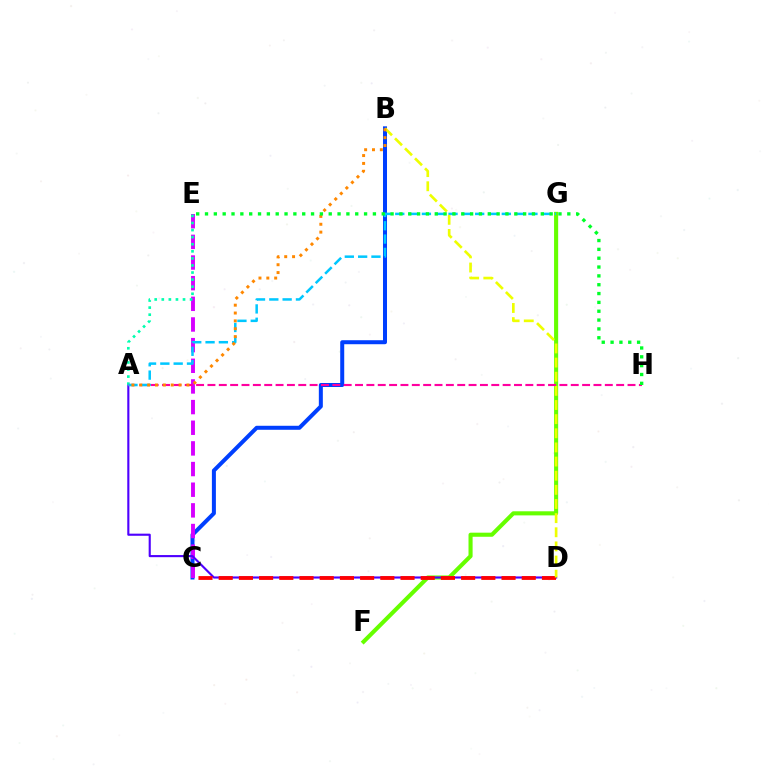{('F', 'G'): [{'color': '#66ff00', 'line_style': 'solid', 'thickness': 2.95}], ('B', 'C'): [{'color': '#003fff', 'line_style': 'solid', 'thickness': 2.88}], ('C', 'E'): [{'color': '#d600ff', 'line_style': 'dashed', 'thickness': 2.81}], ('A', 'D'): [{'color': '#4f00ff', 'line_style': 'solid', 'thickness': 1.53}], ('A', 'E'): [{'color': '#00ffaf', 'line_style': 'dotted', 'thickness': 1.92}], ('A', 'H'): [{'color': '#ff00a0', 'line_style': 'dashed', 'thickness': 1.54}], ('A', 'G'): [{'color': '#00c7ff', 'line_style': 'dashed', 'thickness': 1.81}], ('C', 'D'): [{'color': '#ff0000', 'line_style': 'dashed', 'thickness': 2.74}], ('B', 'D'): [{'color': '#eeff00', 'line_style': 'dashed', 'thickness': 1.92}], ('A', 'B'): [{'color': '#ff8800', 'line_style': 'dotted', 'thickness': 2.13}], ('E', 'H'): [{'color': '#00ff27', 'line_style': 'dotted', 'thickness': 2.4}]}